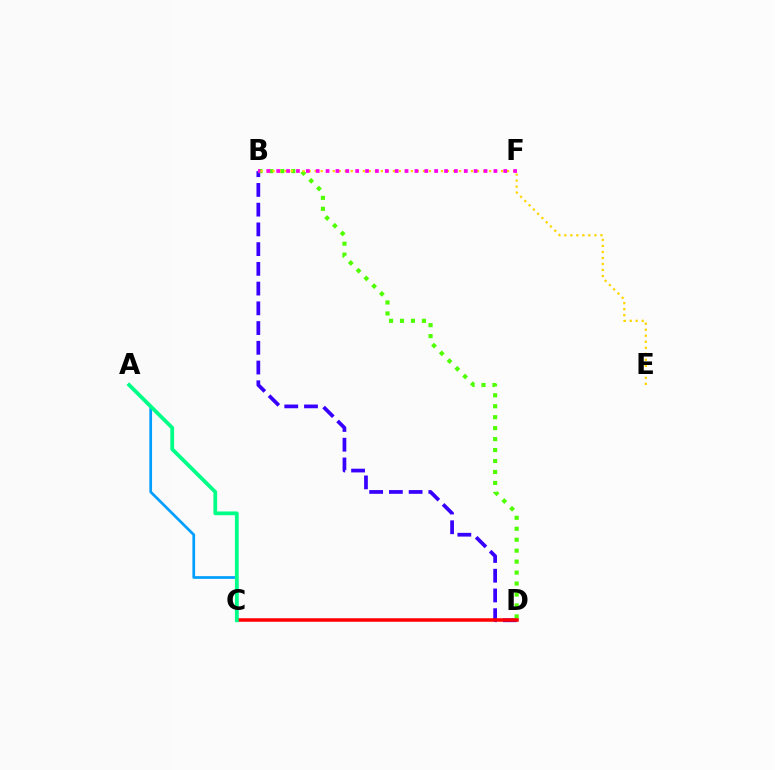{('B', 'D'): [{'color': '#3700ff', 'line_style': 'dashed', 'thickness': 2.68}, {'color': '#4fff00', 'line_style': 'dotted', 'thickness': 2.98}], ('A', 'C'): [{'color': '#009eff', 'line_style': 'solid', 'thickness': 1.95}, {'color': '#00ff86', 'line_style': 'solid', 'thickness': 2.71}], ('B', 'E'): [{'color': '#ffd500', 'line_style': 'dotted', 'thickness': 1.63}], ('C', 'D'): [{'color': '#ff0000', 'line_style': 'solid', 'thickness': 2.54}], ('B', 'F'): [{'color': '#ff00ed', 'line_style': 'dotted', 'thickness': 2.68}]}